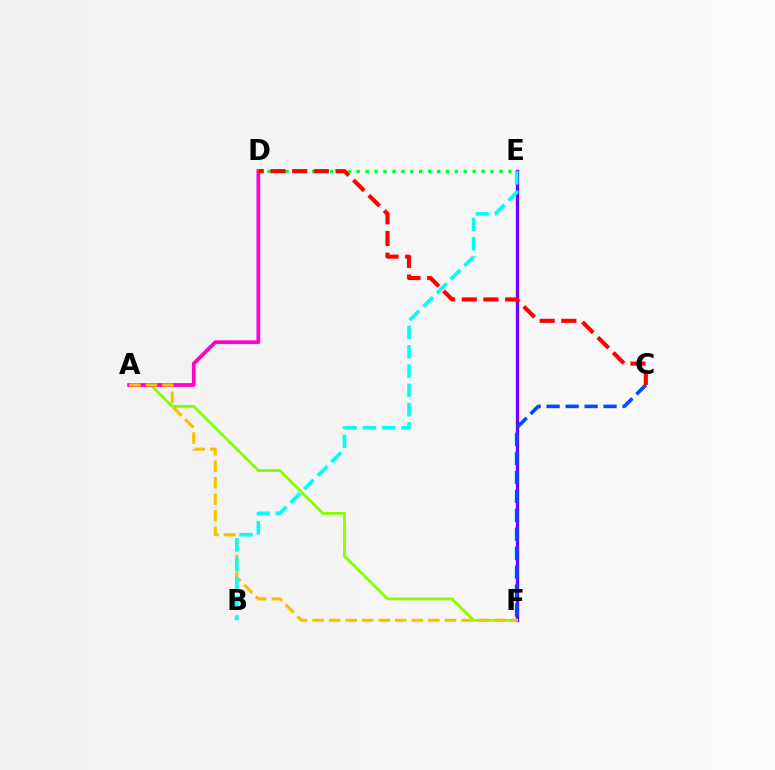{('E', 'F'): [{'color': '#7200ff', 'line_style': 'solid', 'thickness': 2.4}], ('A', 'F'): [{'color': '#84ff00', 'line_style': 'solid', 'thickness': 2.02}, {'color': '#ffbd00', 'line_style': 'dashed', 'thickness': 2.25}], ('A', 'D'): [{'color': '#ff00cf', 'line_style': 'solid', 'thickness': 2.7}], ('C', 'F'): [{'color': '#004bff', 'line_style': 'dashed', 'thickness': 2.58}], ('D', 'E'): [{'color': '#00ff39', 'line_style': 'dotted', 'thickness': 2.42}], ('C', 'D'): [{'color': '#ff0000', 'line_style': 'dashed', 'thickness': 2.95}], ('B', 'E'): [{'color': '#00fff6', 'line_style': 'dashed', 'thickness': 2.62}]}